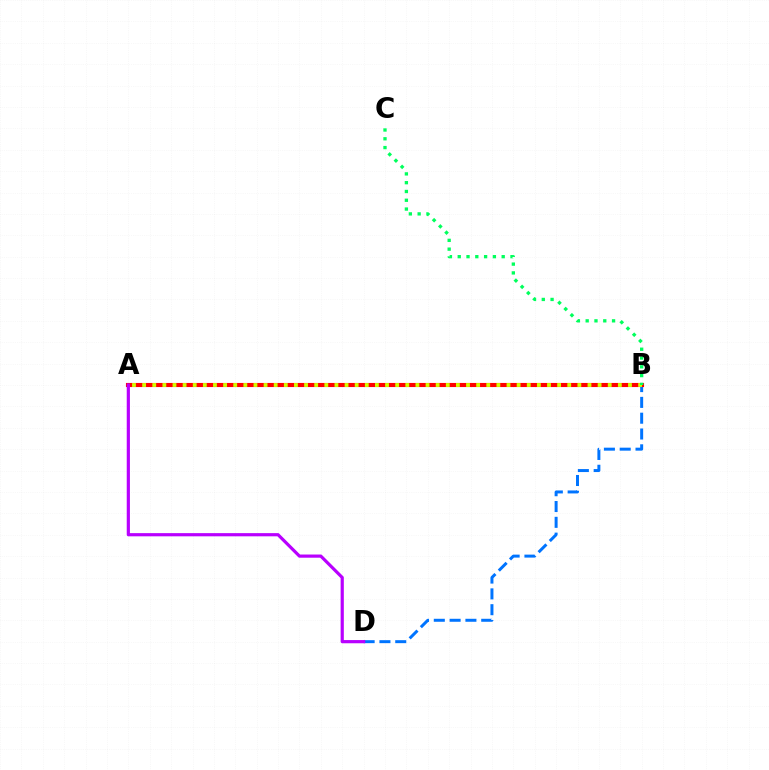{('B', 'D'): [{'color': '#0074ff', 'line_style': 'dashed', 'thickness': 2.15}], ('A', 'B'): [{'color': '#ff0000', 'line_style': 'solid', 'thickness': 2.96}, {'color': '#d1ff00', 'line_style': 'dotted', 'thickness': 2.75}], ('A', 'D'): [{'color': '#b900ff', 'line_style': 'solid', 'thickness': 2.3}], ('B', 'C'): [{'color': '#00ff5c', 'line_style': 'dotted', 'thickness': 2.39}]}